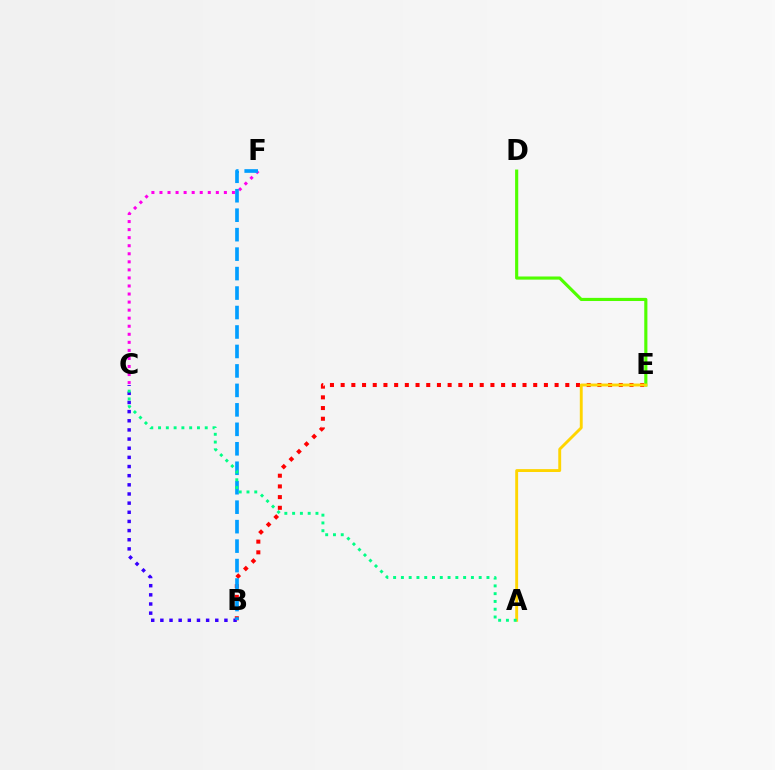{('B', 'E'): [{'color': '#ff0000', 'line_style': 'dotted', 'thickness': 2.91}], ('D', 'E'): [{'color': '#4fff00', 'line_style': 'solid', 'thickness': 2.26}], ('A', 'E'): [{'color': '#ffd500', 'line_style': 'solid', 'thickness': 2.08}], ('B', 'C'): [{'color': '#3700ff', 'line_style': 'dotted', 'thickness': 2.49}], ('C', 'F'): [{'color': '#ff00ed', 'line_style': 'dotted', 'thickness': 2.19}], ('B', 'F'): [{'color': '#009eff', 'line_style': 'dashed', 'thickness': 2.64}], ('A', 'C'): [{'color': '#00ff86', 'line_style': 'dotted', 'thickness': 2.11}]}